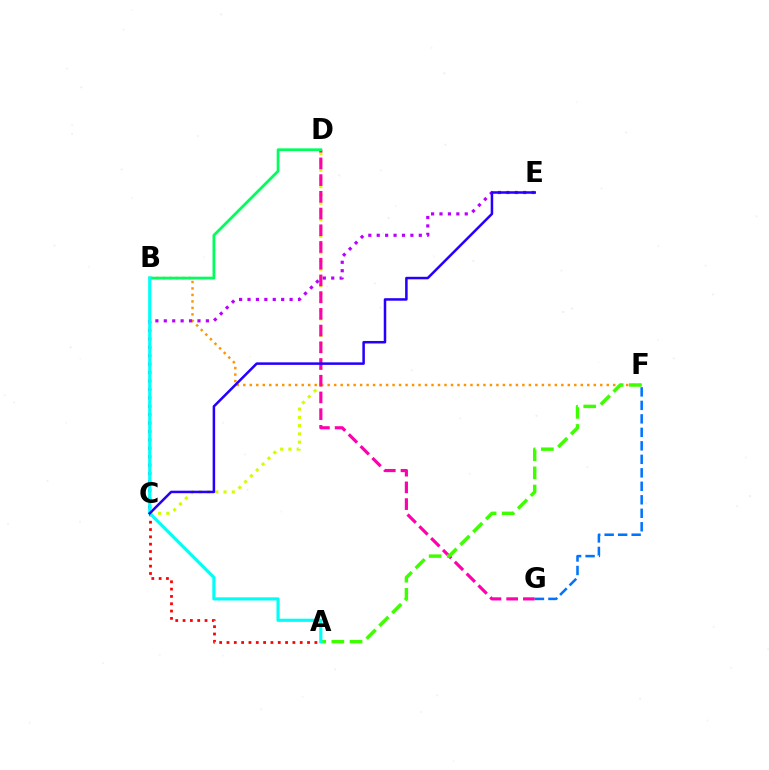{('B', 'F'): [{'color': '#ff9400', 'line_style': 'dotted', 'thickness': 1.76}], ('C', 'D'): [{'color': '#d1ff00', 'line_style': 'dotted', 'thickness': 2.24}], ('D', 'G'): [{'color': '#ff00ac', 'line_style': 'dashed', 'thickness': 2.27}], ('A', 'F'): [{'color': '#3dff00', 'line_style': 'dashed', 'thickness': 2.47}], ('C', 'E'): [{'color': '#b900ff', 'line_style': 'dotted', 'thickness': 2.29}, {'color': '#2500ff', 'line_style': 'solid', 'thickness': 1.81}], ('A', 'C'): [{'color': '#ff0000', 'line_style': 'dotted', 'thickness': 1.99}], ('F', 'G'): [{'color': '#0074ff', 'line_style': 'dashed', 'thickness': 1.83}], ('B', 'D'): [{'color': '#00ff5c', 'line_style': 'solid', 'thickness': 1.99}], ('A', 'B'): [{'color': '#00fff6', 'line_style': 'solid', 'thickness': 2.27}]}